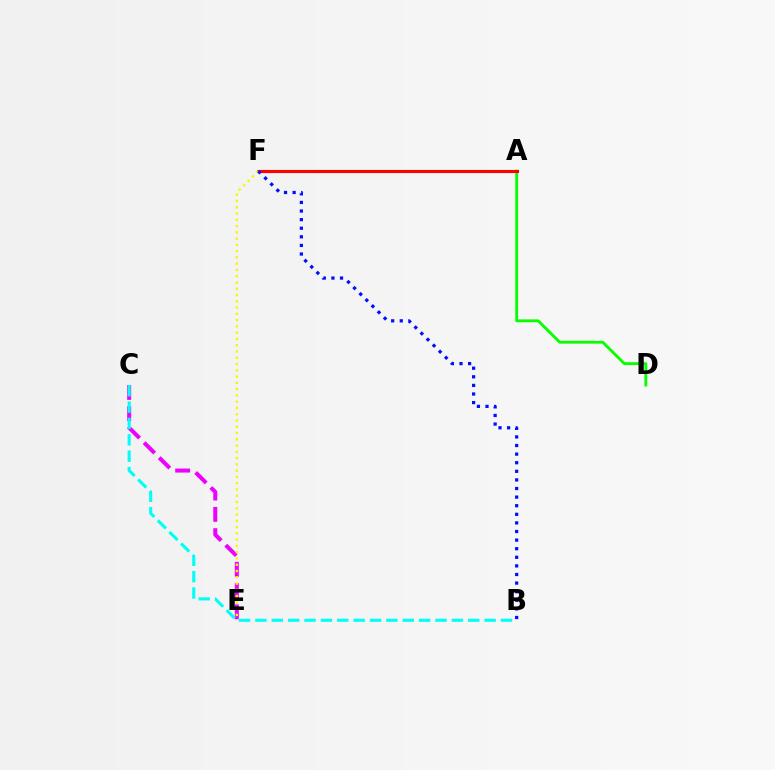{('A', 'D'): [{'color': '#08ff00', 'line_style': 'solid', 'thickness': 2.06}], ('C', 'E'): [{'color': '#ee00ff', 'line_style': 'dashed', 'thickness': 2.89}], ('A', 'F'): [{'color': '#ff0000', 'line_style': 'solid', 'thickness': 2.25}], ('B', 'C'): [{'color': '#00fff6', 'line_style': 'dashed', 'thickness': 2.22}], ('E', 'F'): [{'color': '#fcf500', 'line_style': 'dotted', 'thickness': 1.7}], ('B', 'F'): [{'color': '#0010ff', 'line_style': 'dotted', 'thickness': 2.34}]}